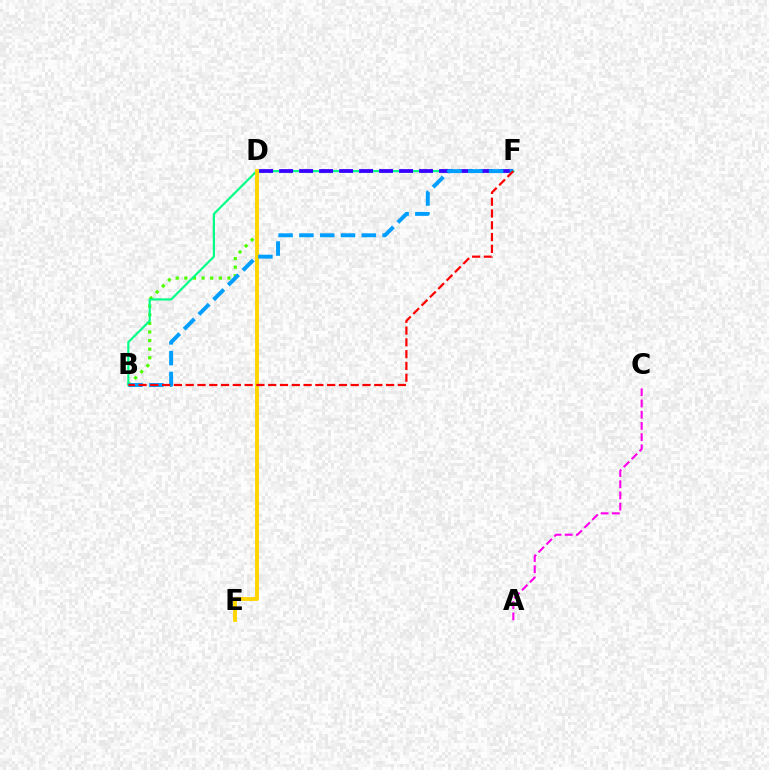{('A', 'C'): [{'color': '#ff00ed', 'line_style': 'dashed', 'thickness': 1.52}], ('B', 'D'): [{'color': '#4fff00', 'line_style': 'dotted', 'thickness': 2.34}], ('B', 'F'): [{'color': '#00ff86', 'line_style': 'solid', 'thickness': 1.56}, {'color': '#009eff', 'line_style': 'dashed', 'thickness': 2.83}, {'color': '#ff0000', 'line_style': 'dashed', 'thickness': 1.6}], ('D', 'E'): [{'color': '#ffd500', 'line_style': 'solid', 'thickness': 2.77}], ('D', 'F'): [{'color': '#3700ff', 'line_style': 'dashed', 'thickness': 2.72}]}